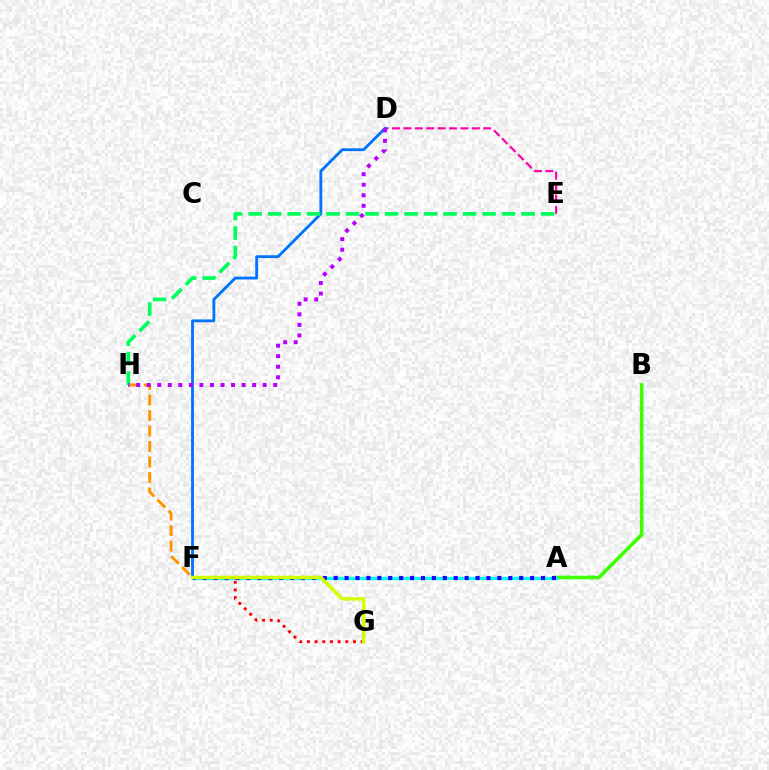{('A', 'B'): [{'color': '#3dff00', 'line_style': 'solid', 'thickness': 2.6}], ('F', 'H'): [{'color': '#ff9400', 'line_style': 'dashed', 'thickness': 2.1}], ('A', 'F'): [{'color': '#00fff6', 'line_style': 'solid', 'thickness': 2.39}, {'color': '#2500ff', 'line_style': 'dotted', 'thickness': 2.96}], ('D', 'E'): [{'color': '#ff00ac', 'line_style': 'dashed', 'thickness': 1.55}], ('D', 'F'): [{'color': '#0074ff', 'line_style': 'solid', 'thickness': 2.05}], ('E', 'H'): [{'color': '#00ff5c', 'line_style': 'dashed', 'thickness': 2.65}], ('D', 'H'): [{'color': '#b900ff', 'line_style': 'dotted', 'thickness': 2.86}], ('F', 'G'): [{'color': '#ff0000', 'line_style': 'dotted', 'thickness': 2.09}, {'color': '#d1ff00', 'line_style': 'solid', 'thickness': 2.48}]}